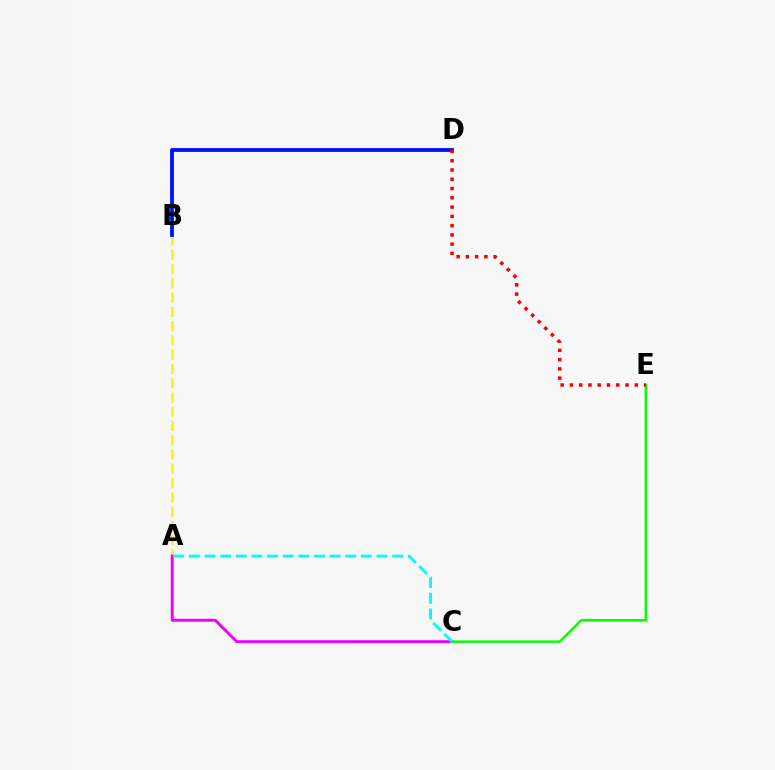{('A', 'B'): [{'color': '#fcf500', 'line_style': 'dashed', 'thickness': 1.94}], ('B', 'D'): [{'color': '#0010ff', 'line_style': 'solid', 'thickness': 2.73}], ('A', 'C'): [{'color': '#ee00ff', 'line_style': 'solid', 'thickness': 2.11}, {'color': '#00fff6', 'line_style': 'dashed', 'thickness': 2.12}], ('C', 'E'): [{'color': '#08ff00', 'line_style': 'solid', 'thickness': 1.81}], ('D', 'E'): [{'color': '#ff0000', 'line_style': 'dotted', 'thickness': 2.52}]}